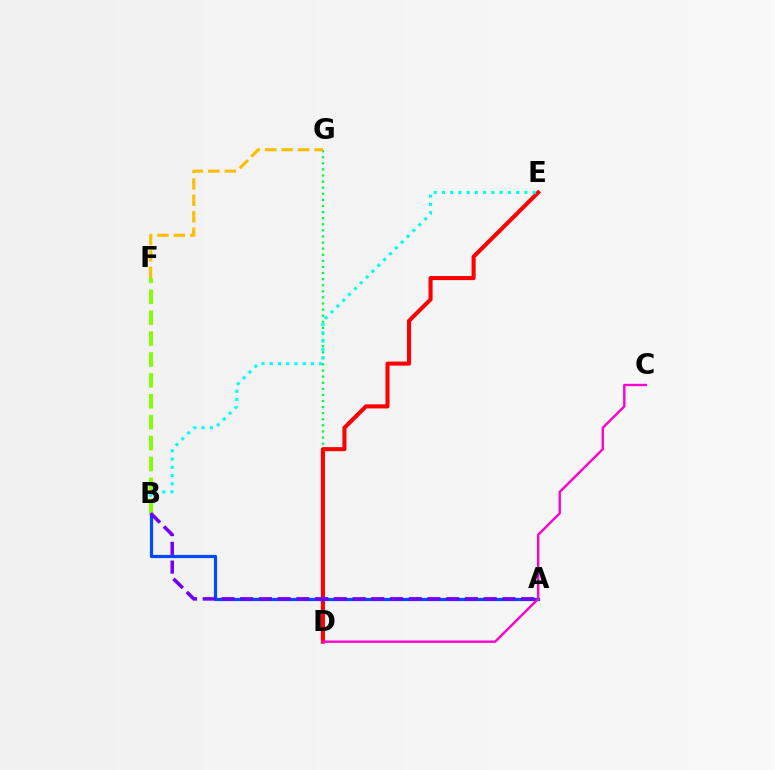{('D', 'G'): [{'color': '#00ff39', 'line_style': 'dotted', 'thickness': 1.66}], ('D', 'E'): [{'color': '#ff0000', 'line_style': 'solid', 'thickness': 2.93}], ('A', 'B'): [{'color': '#004bff', 'line_style': 'solid', 'thickness': 2.31}, {'color': '#7200ff', 'line_style': 'dashed', 'thickness': 2.54}], ('F', 'G'): [{'color': '#ffbd00', 'line_style': 'dashed', 'thickness': 2.23}], ('C', 'D'): [{'color': '#ff00cf', 'line_style': 'solid', 'thickness': 1.72}], ('B', 'E'): [{'color': '#00fff6', 'line_style': 'dotted', 'thickness': 2.24}], ('B', 'F'): [{'color': '#84ff00', 'line_style': 'dashed', 'thickness': 2.84}]}